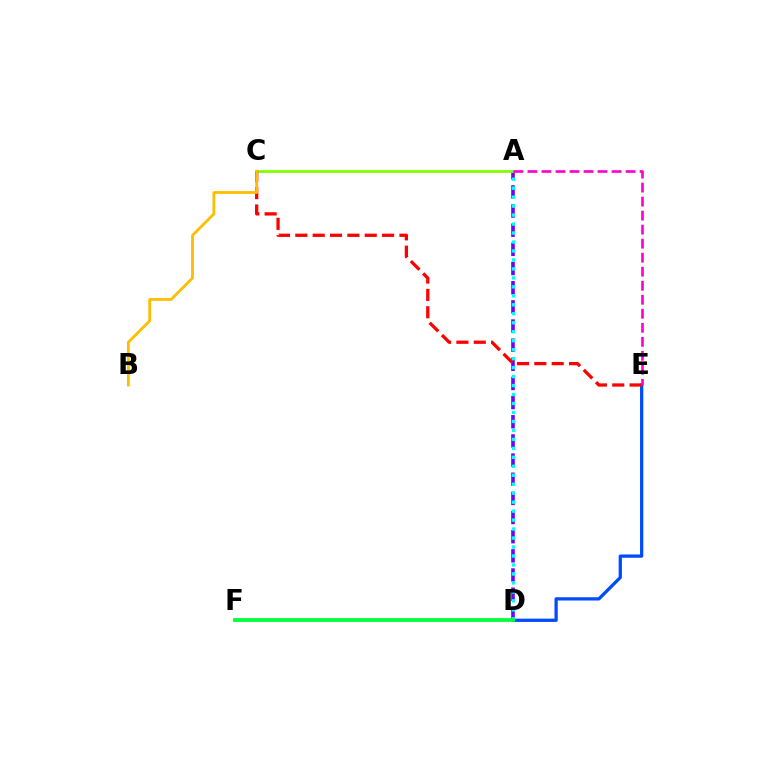{('A', 'D'): [{'color': '#7200ff', 'line_style': 'dashed', 'thickness': 2.6}, {'color': '#00fff6', 'line_style': 'dotted', 'thickness': 2.44}], ('A', 'C'): [{'color': '#84ff00', 'line_style': 'solid', 'thickness': 2.03}], ('D', 'E'): [{'color': '#004bff', 'line_style': 'solid', 'thickness': 2.34}], ('C', 'E'): [{'color': '#ff0000', 'line_style': 'dashed', 'thickness': 2.36}], ('B', 'C'): [{'color': '#ffbd00', 'line_style': 'solid', 'thickness': 2.03}], ('D', 'F'): [{'color': '#00ff39', 'line_style': 'solid', 'thickness': 2.71}], ('A', 'E'): [{'color': '#ff00cf', 'line_style': 'dashed', 'thickness': 1.9}]}